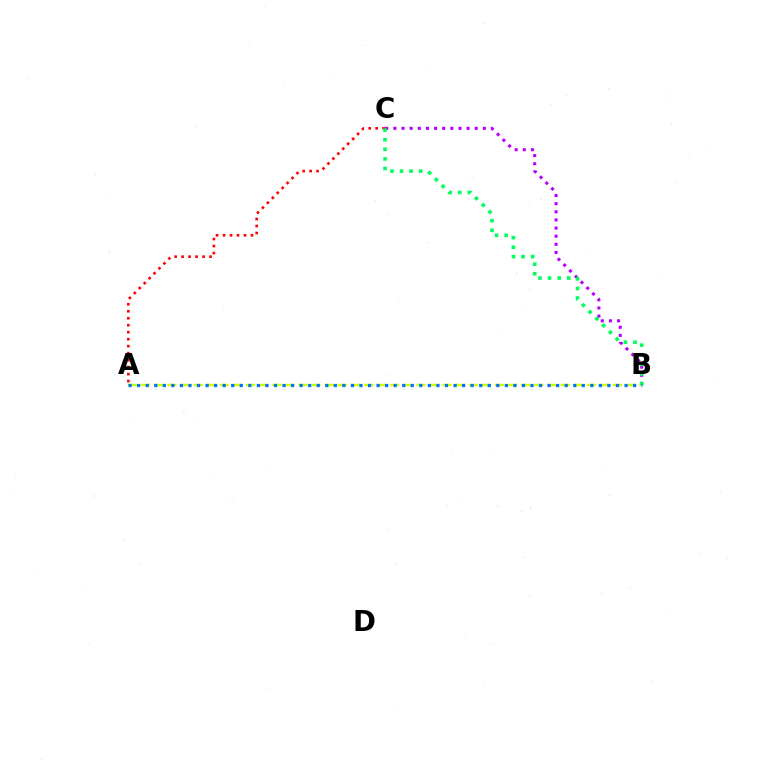{('A', 'C'): [{'color': '#ff0000', 'line_style': 'dotted', 'thickness': 1.9}], ('B', 'C'): [{'color': '#b900ff', 'line_style': 'dotted', 'thickness': 2.21}, {'color': '#00ff5c', 'line_style': 'dotted', 'thickness': 2.6}], ('A', 'B'): [{'color': '#d1ff00', 'line_style': 'dashed', 'thickness': 1.78}, {'color': '#0074ff', 'line_style': 'dotted', 'thickness': 2.32}]}